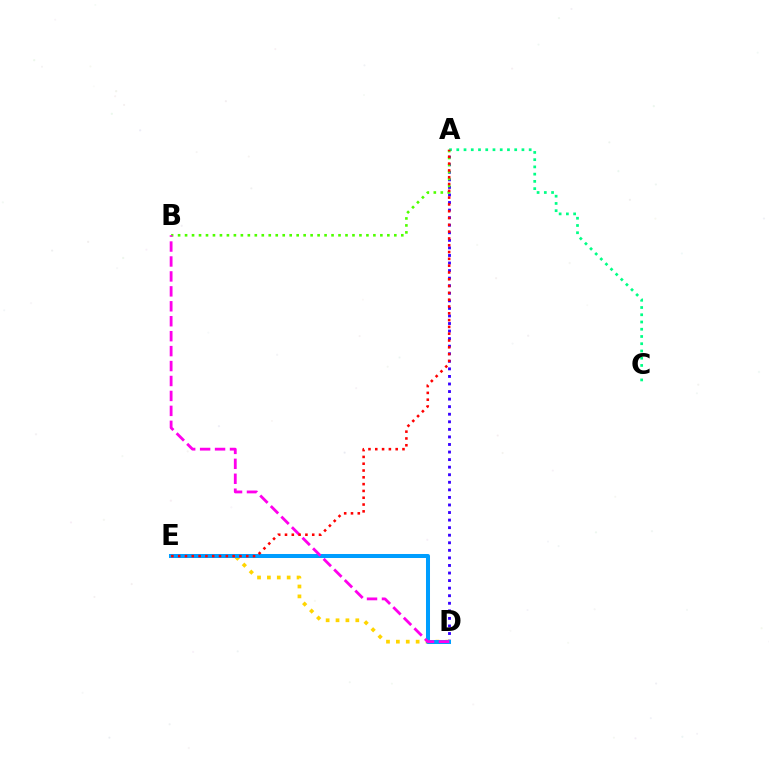{('A', 'D'): [{'color': '#3700ff', 'line_style': 'dotted', 'thickness': 2.05}], ('D', 'E'): [{'color': '#ffd500', 'line_style': 'dotted', 'thickness': 2.69}, {'color': '#009eff', 'line_style': 'solid', 'thickness': 2.89}], ('A', 'B'): [{'color': '#4fff00', 'line_style': 'dotted', 'thickness': 1.9}], ('A', 'C'): [{'color': '#00ff86', 'line_style': 'dotted', 'thickness': 1.97}], ('B', 'D'): [{'color': '#ff00ed', 'line_style': 'dashed', 'thickness': 2.03}], ('A', 'E'): [{'color': '#ff0000', 'line_style': 'dotted', 'thickness': 1.85}]}